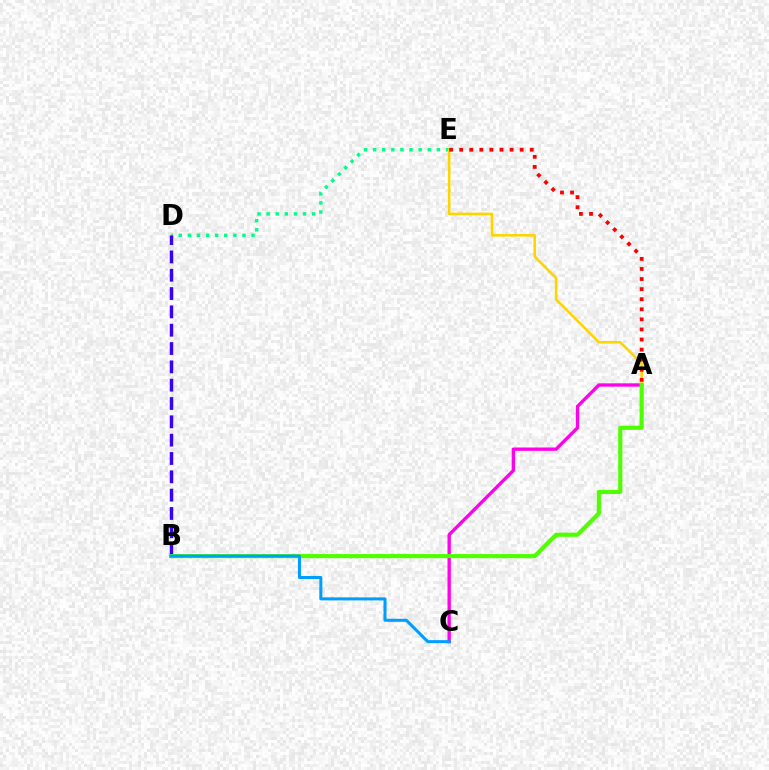{('A', 'C'): [{'color': '#ff00ed', 'line_style': 'solid', 'thickness': 2.39}], ('D', 'E'): [{'color': '#00ff86', 'line_style': 'dotted', 'thickness': 2.47}], ('B', 'D'): [{'color': '#3700ff', 'line_style': 'dashed', 'thickness': 2.49}], ('A', 'E'): [{'color': '#ffd500', 'line_style': 'solid', 'thickness': 1.88}, {'color': '#ff0000', 'line_style': 'dotted', 'thickness': 2.74}], ('A', 'B'): [{'color': '#4fff00', 'line_style': 'solid', 'thickness': 2.98}], ('B', 'C'): [{'color': '#009eff', 'line_style': 'solid', 'thickness': 2.18}]}